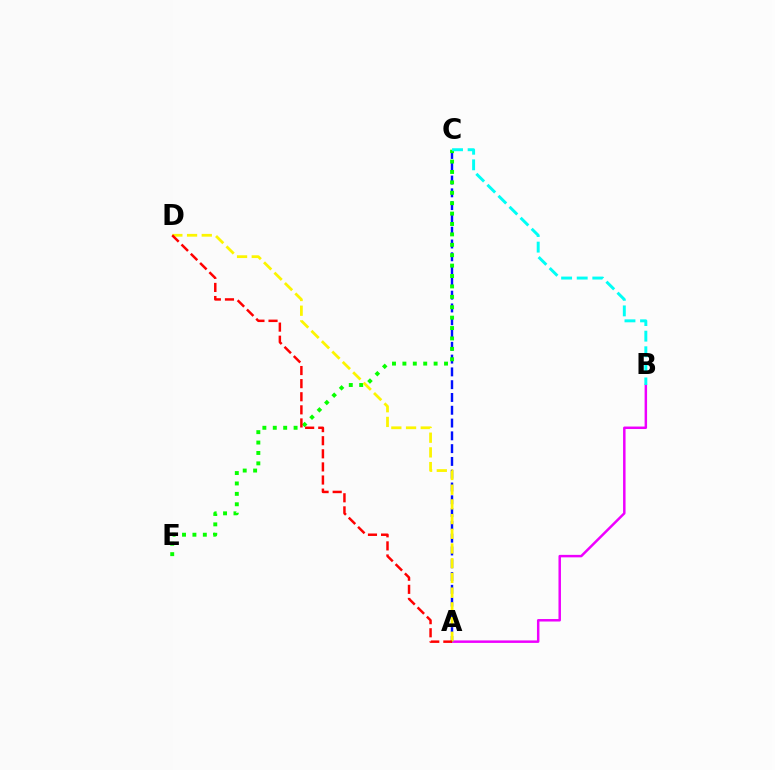{('A', 'B'): [{'color': '#ee00ff', 'line_style': 'solid', 'thickness': 1.79}], ('A', 'C'): [{'color': '#0010ff', 'line_style': 'dashed', 'thickness': 1.74}], ('C', 'E'): [{'color': '#08ff00', 'line_style': 'dotted', 'thickness': 2.83}], ('A', 'D'): [{'color': '#fcf500', 'line_style': 'dashed', 'thickness': 2.0}, {'color': '#ff0000', 'line_style': 'dashed', 'thickness': 1.78}], ('B', 'C'): [{'color': '#00fff6', 'line_style': 'dashed', 'thickness': 2.12}]}